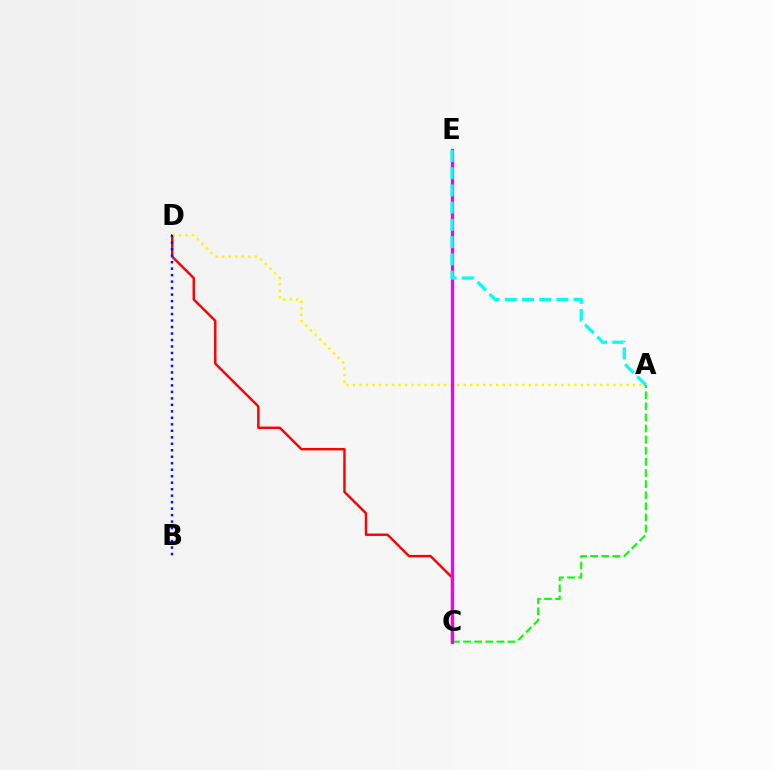{('A', 'C'): [{'color': '#08ff00', 'line_style': 'dashed', 'thickness': 1.51}], ('C', 'D'): [{'color': '#ff0000', 'line_style': 'solid', 'thickness': 1.75}], ('A', 'D'): [{'color': '#fcf500', 'line_style': 'dotted', 'thickness': 1.77}], ('C', 'E'): [{'color': '#ee00ff', 'line_style': 'solid', 'thickness': 2.38}], ('B', 'D'): [{'color': '#0010ff', 'line_style': 'dotted', 'thickness': 1.76}], ('A', 'E'): [{'color': '#00fff6', 'line_style': 'dashed', 'thickness': 2.34}]}